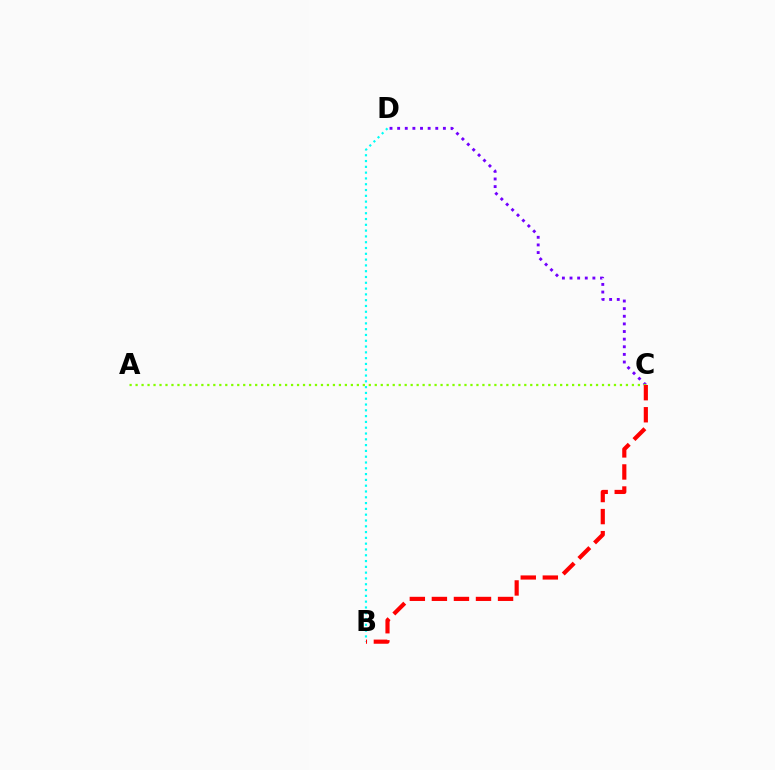{('B', 'D'): [{'color': '#00fff6', 'line_style': 'dotted', 'thickness': 1.58}], ('C', 'D'): [{'color': '#7200ff', 'line_style': 'dotted', 'thickness': 2.07}], ('A', 'C'): [{'color': '#84ff00', 'line_style': 'dotted', 'thickness': 1.62}], ('B', 'C'): [{'color': '#ff0000', 'line_style': 'dashed', 'thickness': 3.0}]}